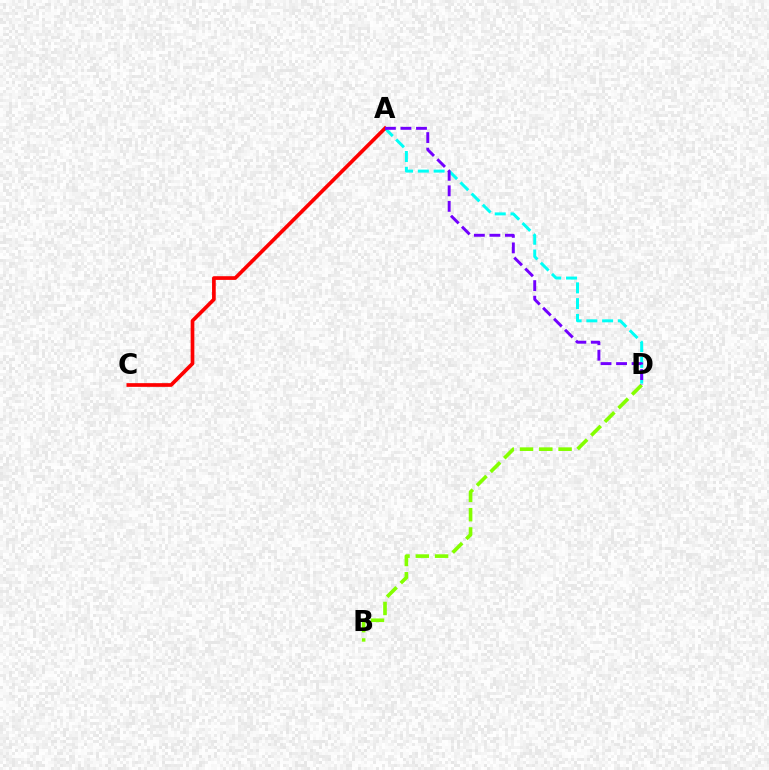{('B', 'D'): [{'color': '#84ff00', 'line_style': 'dashed', 'thickness': 2.62}], ('A', 'D'): [{'color': '#00fff6', 'line_style': 'dashed', 'thickness': 2.14}, {'color': '#7200ff', 'line_style': 'dashed', 'thickness': 2.11}], ('A', 'C'): [{'color': '#ff0000', 'line_style': 'solid', 'thickness': 2.65}]}